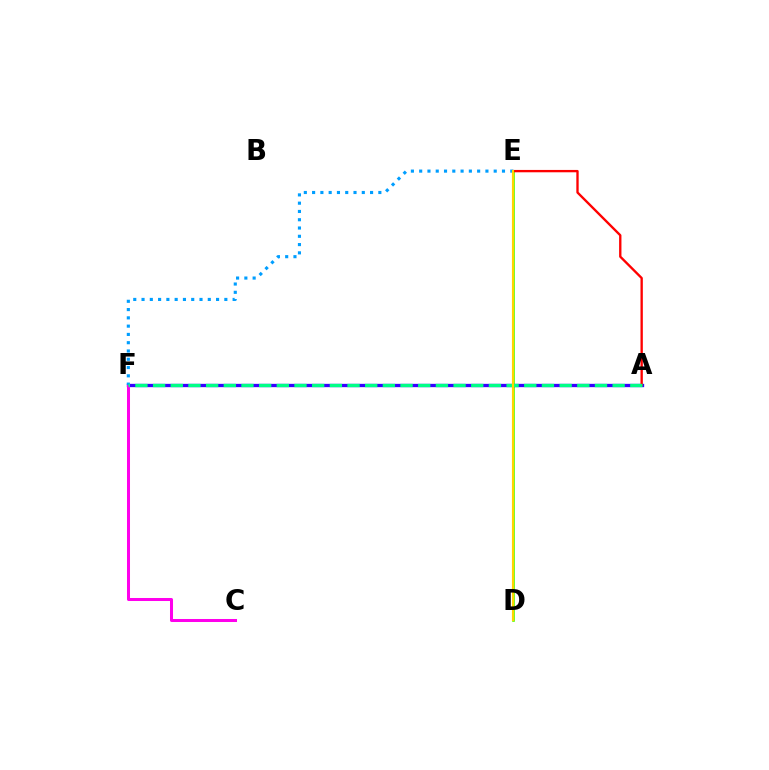{('D', 'E'): [{'color': '#4fff00', 'line_style': 'solid', 'thickness': 1.9}, {'color': '#ffd500', 'line_style': 'solid', 'thickness': 1.55}], ('A', 'F'): [{'color': '#3700ff', 'line_style': 'solid', 'thickness': 2.39}, {'color': '#00ff86', 'line_style': 'dashed', 'thickness': 2.4}], ('C', 'F'): [{'color': '#ff00ed', 'line_style': 'solid', 'thickness': 2.17}], ('E', 'F'): [{'color': '#009eff', 'line_style': 'dotted', 'thickness': 2.25}], ('A', 'E'): [{'color': '#ff0000', 'line_style': 'solid', 'thickness': 1.69}]}